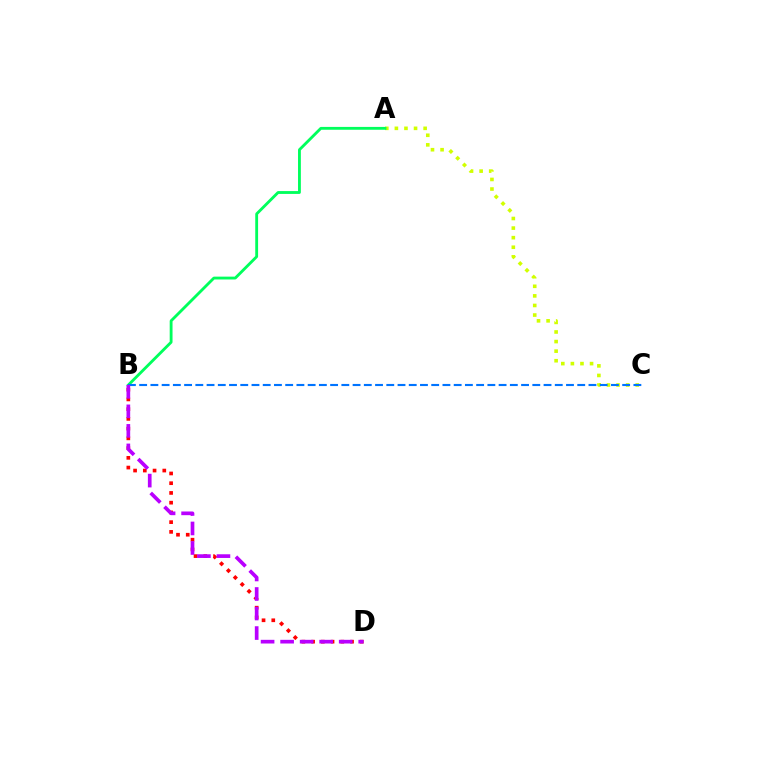{('A', 'C'): [{'color': '#d1ff00', 'line_style': 'dotted', 'thickness': 2.6}], ('B', 'D'): [{'color': '#ff0000', 'line_style': 'dotted', 'thickness': 2.65}, {'color': '#b900ff', 'line_style': 'dashed', 'thickness': 2.65}], ('A', 'B'): [{'color': '#00ff5c', 'line_style': 'solid', 'thickness': 2.04}], ('B', 'C'): [{'color': '#0074ff', 'line_style': 'dashed', 'thickness': 1.53}]}